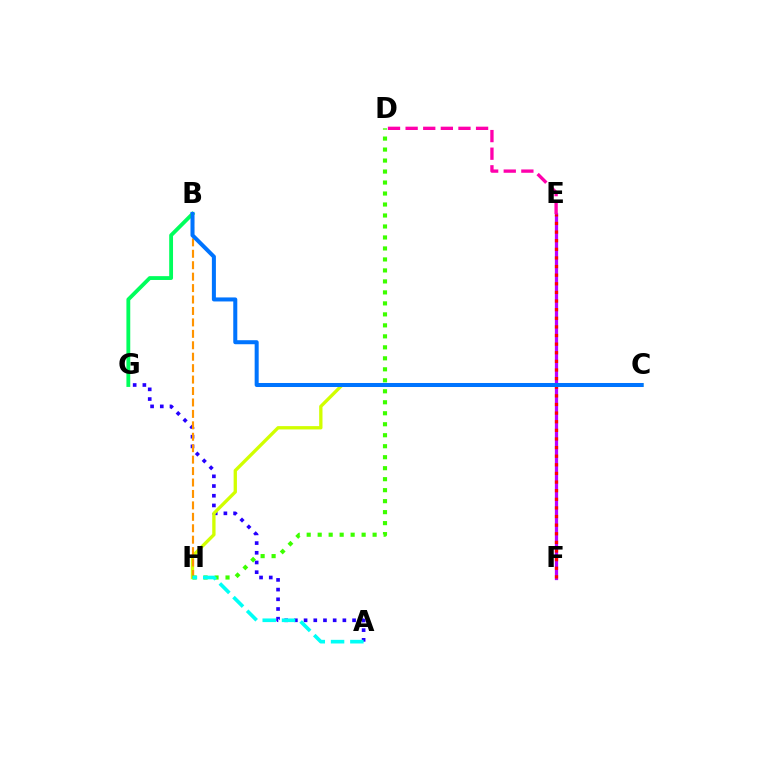{('A', 'G'): [{'color': '#2500ff', 'line_style': 'dotted', 'thickness': 2.64}], ('C', 'H'): [{'color': '#d1ff00', 'line_style': 'solid', 'thickness': 2.39}], ('E', 'F'): [{'color': '#b900ff', 'line_style': 'solid', 'thickness': 2.33}, {'color': '#ff0000', 'line_style': 'dotted', 'thickness': 2.34}], ('B', 'H'): [{'color': '#ff9400', 'line_style': 'dashed', 'thickness': 1.55}], ('B', 'G'): [{'color': '#00ff5c', 'line_style': 'solid', 'thickness': 2.76}], ('D', 'H'): [{'color': '#3dff00', 'line_style': 'dotted', 'thickness': 2.99}], ('A', 'H'): [{'color': '#00fff6', 'line_style': 'dashed', 'thickness': 2.62}], ('D', 'E'): [{'color': '#ff00ac', 'line_style': 'dashed', 'thickness': 2.39}], ('B', 'C'): [{'color': '#0074ff', 'line_style': 'solid', 'thickness': 2.9}]}